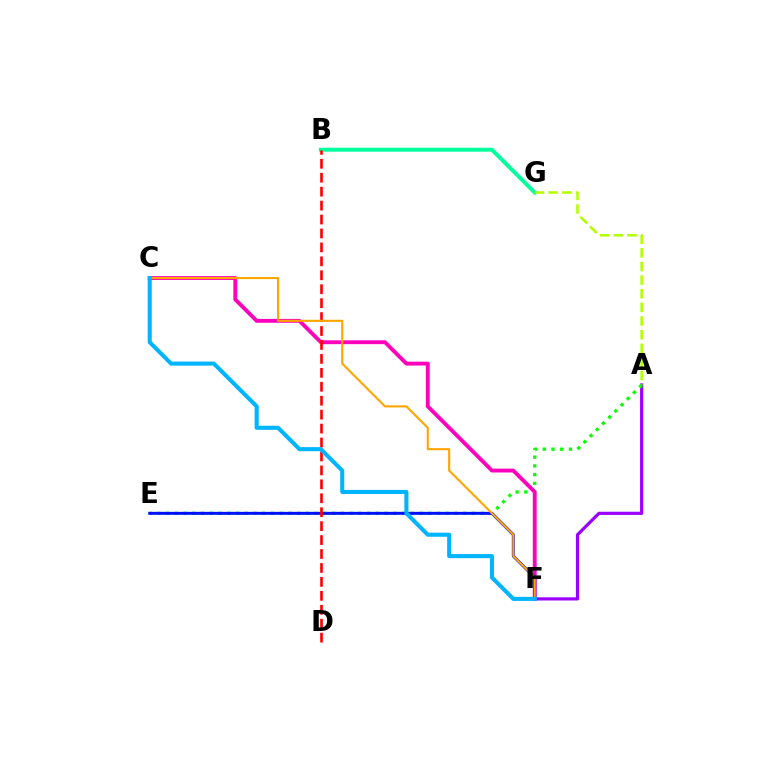{('B', 'G'): [{'color': '#00ff9d', 'line_style': 'solid', 'thickness': 2.84}], ('A', 'F'): [{'color': '#9b00ff', 'line_style': 'solid', 'thickness': 2.29}], ('A', 'G'): [{'color': '#b3ff00', 'line_style': 'dashed', 'thickness': 1.85}], ('A', 'E'): [{'color': '#08ff00', 'line_style': 'dotted', 'thickness': 2.37}], ('C', 'F'): [{'color': '#ff00bd', 'line_style': 'solid', 'thickness': 2.79}, {'color': '#ffa500', 'line_style': 'solid', 'thickness': 1.52}, {'color': '#00b5ff', 'line_style': 'solid', 'thickness': 2.93}], ('E', 'F'): [{'color': '#0010ff', 'line_style': 'solid', 'thickness': 2.14}], ('B', 'D'): [{'color': '#ff0000', 'line_style': 'dashed', 'thickness': 1.89}]}